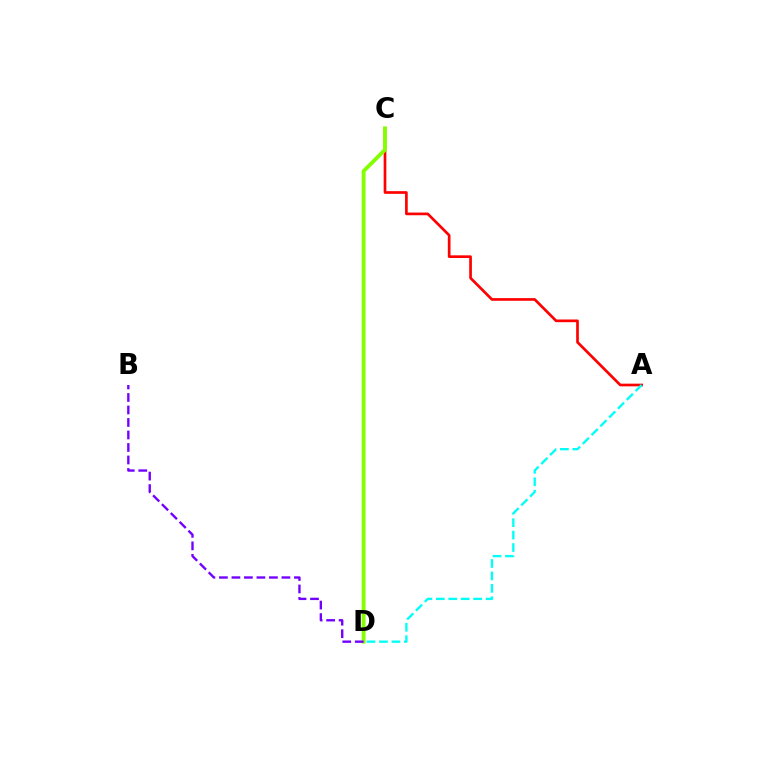{('A', 'C'): [{'color': '#ff0000', 'line_style': 'solid', 'thickness': 1.93}], ('C', 'D'): [{'color': '#84ff00', 'line_style': 'solid', 'thickness': 2.77}], ('B', 'D'): [{'color': '#7200ff', 'line_style': 'dashed', 'thickness': 1.7}], ('A', 'D'): [{'color': '#00fff6', 'line_style': 'dashed', 'thickness': 1.69}]}